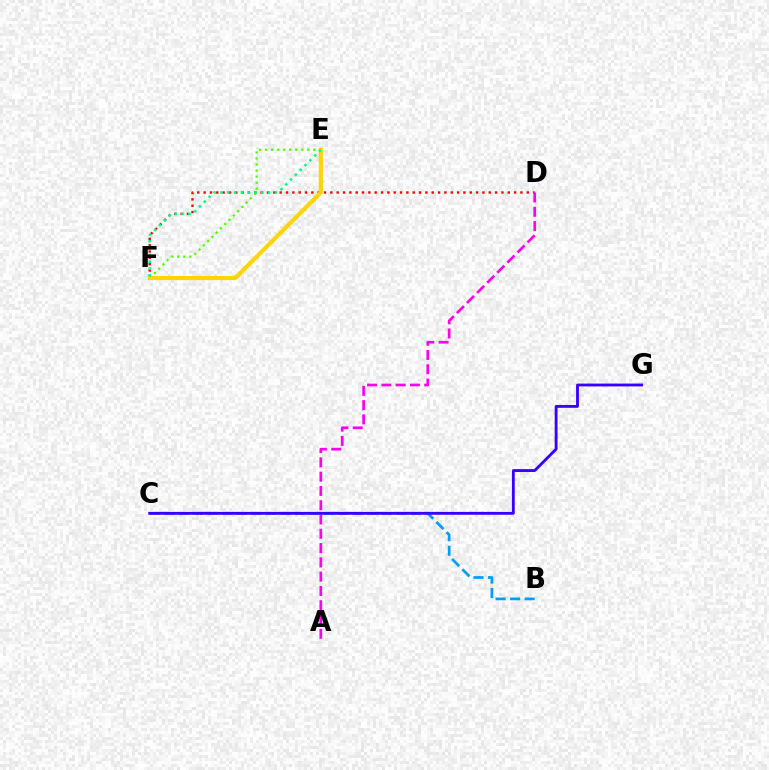{('B', 'C'): [{'color': '#009eff', 'line_style': 'dashed', 'thickness': 1.97}], ('D', 'F'): [{'color': '#ff0000', 'line_style': 'dotted', 'thickness': 1.72}], ('E', 'F'): [{'color': '#4fff00', 'line_style': 'dotted', 'thickness': 1.64}, {'color': '#ffd500', 'line_style': 'solid', 'thickness': 2.97}, {'color': '#00ff86', 'line_style': 'dotted', 'thickness': 1.85}], ('A', 'D'): [{'color': '#ff00ed', 'line_style': 'dashed', 'thickness': 1.94}], ('C', 'G'): [{'color': '#3700ff', 'line_style': 'solid', 'thickness': 2.05}]}